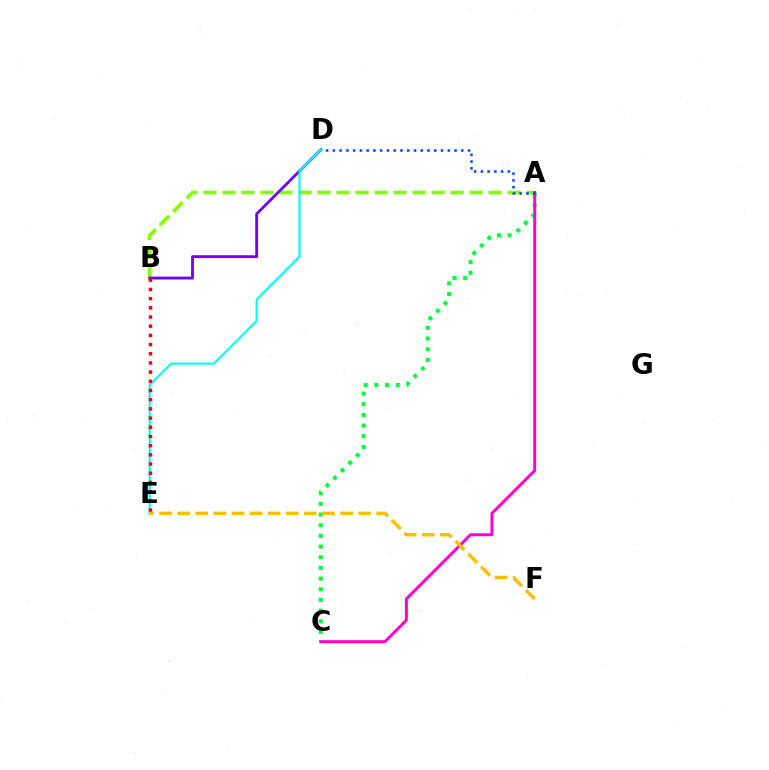{('A', 'C'): [{'color': '#00ff39', 'line_style': 'dotted', 'thickness': 2.9}, {'color': '#ff00cf', 'line_style': 'solid', 'thickness': 2.15}], ('A', 'B'): [{'color': '#84ff00', 'line_style': 'dashed', 'thickness': 2.58}], ('B', 'D'): [{'color': '#7200ff', 'line_style': 'solid', 'thickness': 2.05}], ('D', 'E'): [{'color': '#00fff6', 'line_style': 'solid', 'thickness': 1.55}], ('E', 'F'): [{'color': '#ffbd00', 'line_style': 'dashed', 'thickness': 2.46}], ('A', 'D'): [{'color': '#004bff', 'line_style': 'dotted', 'thickness': 1.84}], ('B', 'E'): [{'color': '#ff0000', 'line_style': 'dotted', 'thickness': 2.5}]}